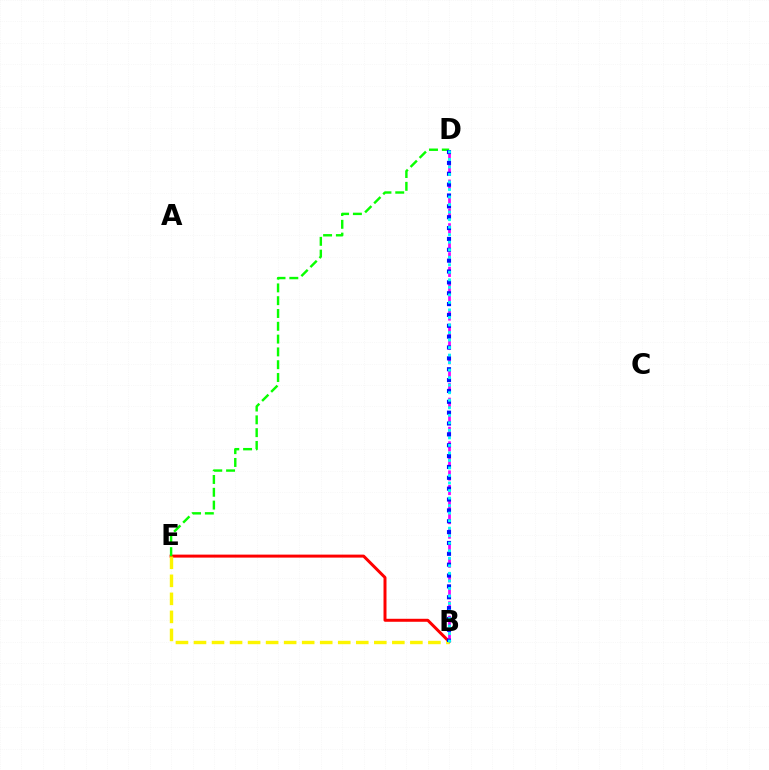{('B', 'D'): [{'color': '#ee00ff', 'line_style': 'dashed', 'thickness': 1.98}, {'color': '#0010ff', 'line_style': 'dotted', 'thickness': 2.95}, {'color': '#00fff6', 'line_style': 'dotted', 'thickness': 2.04}], ('B', 'E'): [{'color': '#ff0000', 'line_style': 'solid', 'thickness': 2.15}, {'color': '#fcf500', 'line_style': 'dashed', 'thickness': 2.45}], ('D', 'E'): [{'color': '#08ff00', 'line_style': 'dashed', 'thickness': 1.74}]}